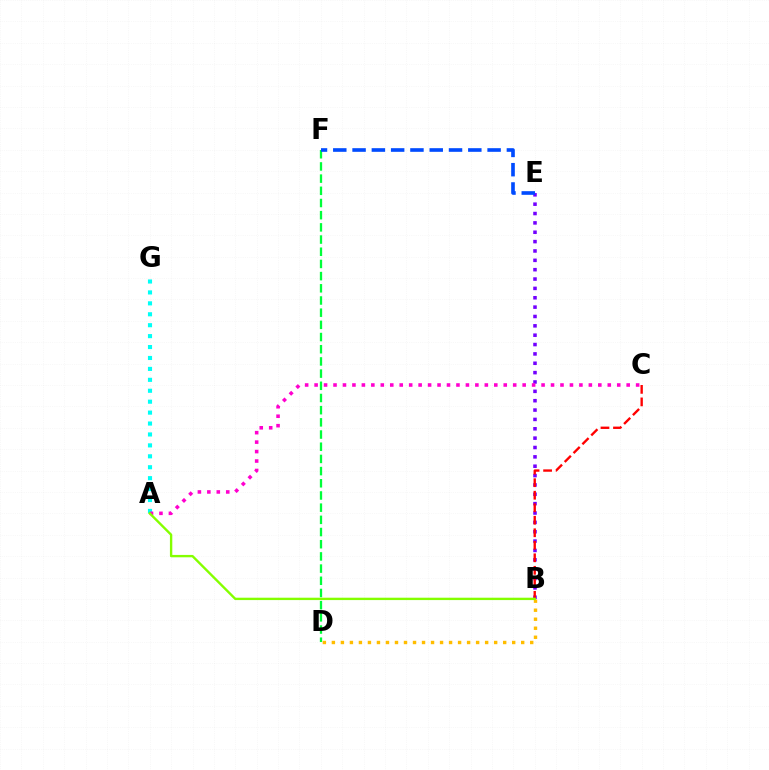{('B', 'E'): [{'color': '#7200ff', 'line_style': 'dotted', 'thickness': 2.54}], ('A', 'G'): [{'color': '#00fff6', 'line_style': 'dotted', 'thickness': 2.97}], ('D', 'F'): [{'color': '#00ff39', 'line_style': 'dashed', 'thickness': 1.66}], ('A', 'C'): [{'color': '#ff00cf', 'line_style': 'dotted', 'thickness': 2.57}], ('B', 'C'): [{'color': '#ff0000', 'line_style': 'dashed', 'thickness': 1.7}], ('E', 'F'): [{'color': '#004bff', 'line_style': 'dashed', 'thickness': 2.62}], ('B', 'D'): [{'color': '#ffbd00', 'line_style': 'dotted', 'thickness': 2.45}], ('A', 'B'): [{'color': '#84ff00', 'line_style': 'solid', 'thickness': 1.71}]}